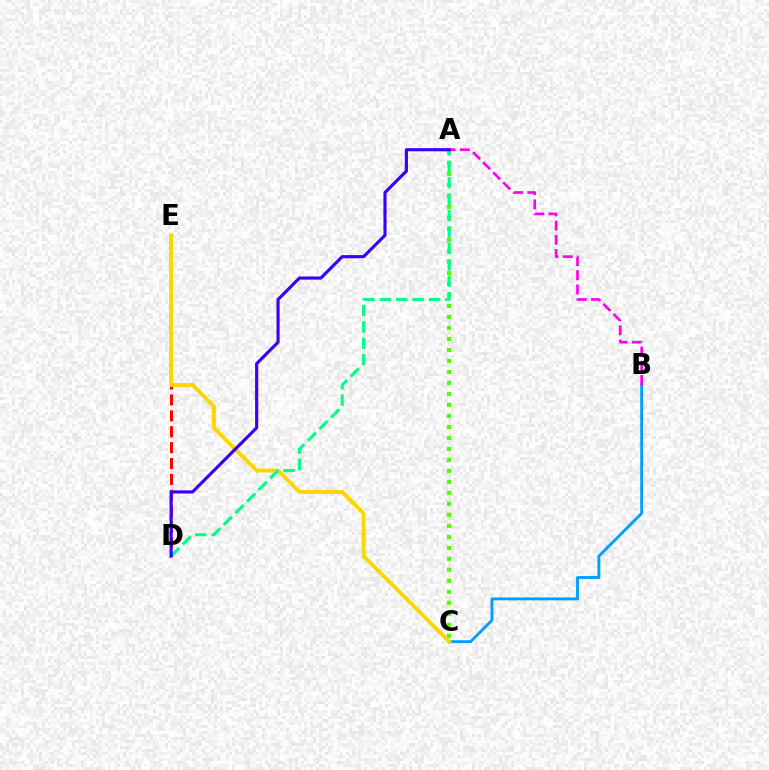{('B', 'C'): [{'color': '#009eff', 'line_style': 'solid', 'thickness': 2.08}], ('D', 'E'): [{'color': '#ff0000', 'line_style': 'dashed', 'thickness': 2.16}], ('C', 'E'): [{'color': '#ffd500', 'line_style': 'solid', 'thickness': 2.8}], ('A', 'C'): [{'color': '#4fff00', 'line_style': 'dotted', 'thickness': 2.99}], ('A', 'D'): [{'color': '#00ff86', 'line_style': 'dashed', 'thickness': 2.23}, {'color': '#3700ff', 'line_style': 'solid', 'thickness': 2.26}], ('A', 'B'): [{'color': '#ff00ed', 'line_style': 'dashed', 'thickness': 1.93}]}